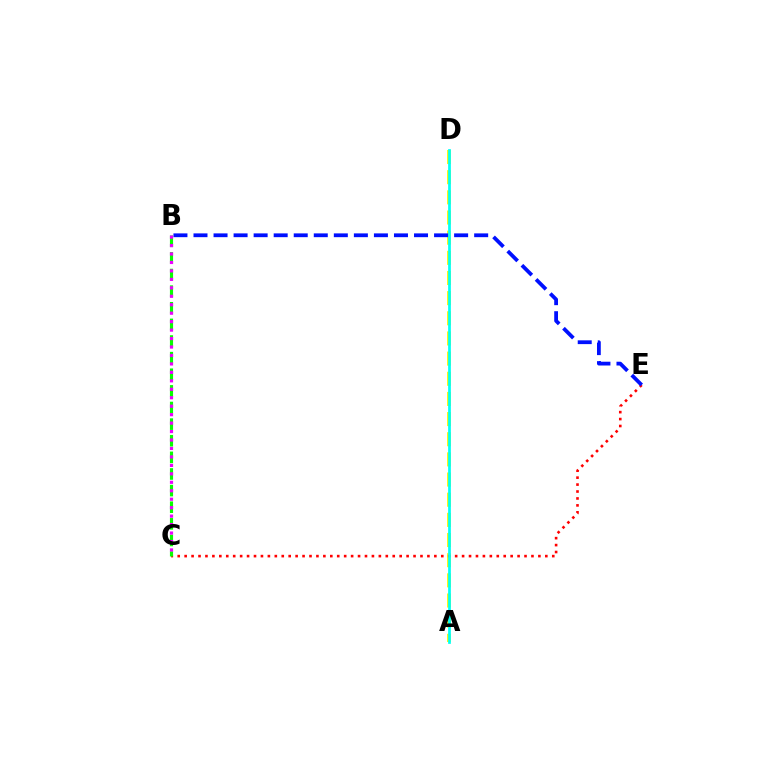{('A', 'D'): [{'color': '#fcf500', 'line_style': 'dashed', 'thickness': 2.74}, {'color': '#00fff6', 'line_style': 'solid', 'thickness': 1.96}], ('C', 'E'): [{'color': '#ff0000', 'line_style': 'dotted', 'thickness': 1.88}], ('B', 'E'): [{'color': '#0010ff', 'line_style': 'dashed', 'thickness': 2.72}], ('B', 'C'): [{'color': '#08ff00', 'line_style': 'dashed', 'thickness': 2.26}, {'color': '#ee00ff', 'line_style': 'dotted', 'thickness': 2.3}]}